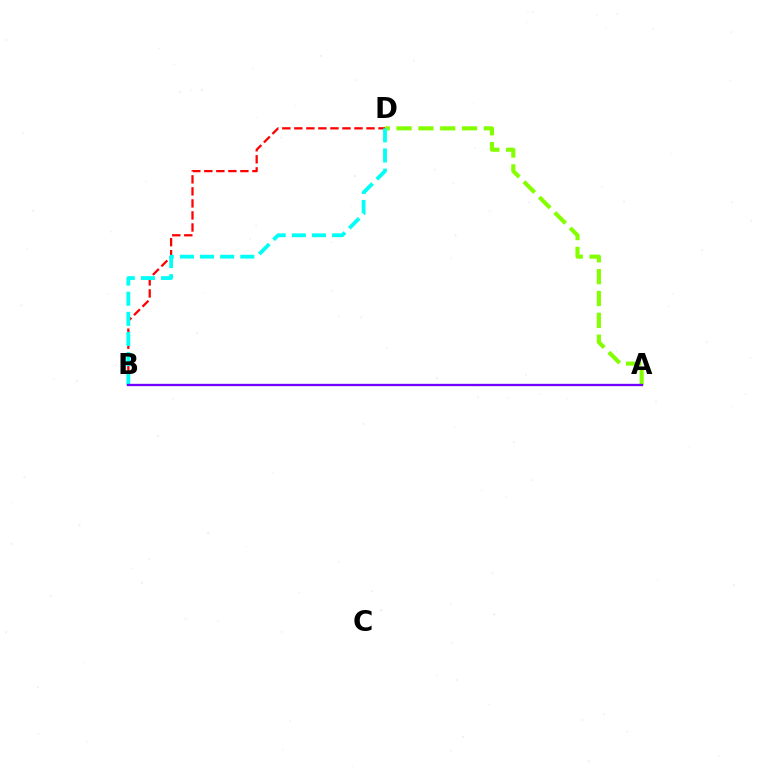{('B', 'D'): [{'color': '#ff0000', 'line_style': 'dashed', 'thickness': 1.63}, {'color': '#00fff6', 'line_style': 'dashed', 'thickness': 2.73}], ('A', 'D'): [{'color': '#84ff00', 'line_style': 'dashed', 'thickness': 2.97}], ('A', 'B'): [{'color': '#7200ff', 'line_style': 'solid', 'thickness': 1.68}]}